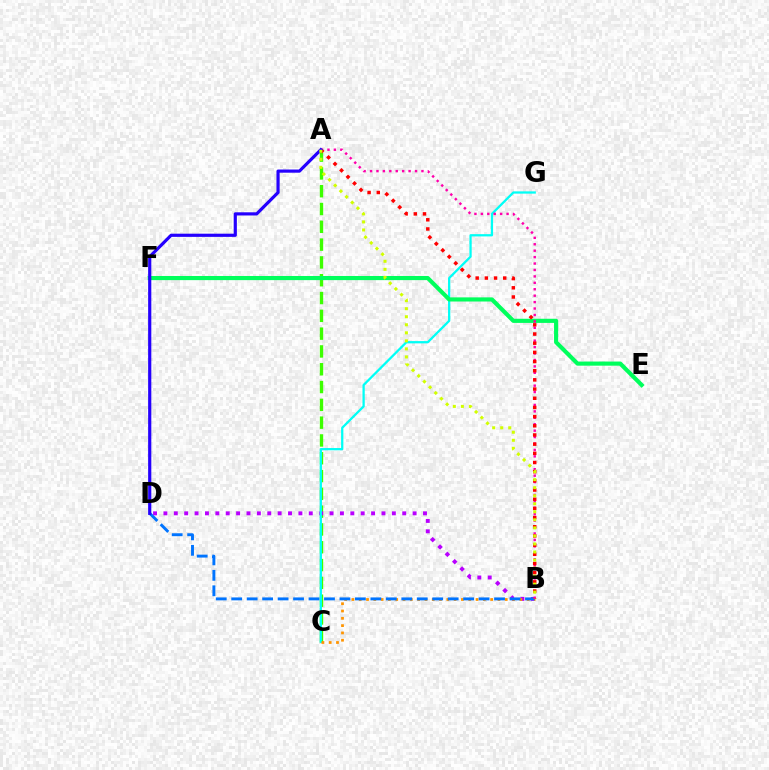{('A', 'C'): [{'color': '#3dff00', 'line_style': 'dashed', 'thickness': 2.42}], ('B', 'D'): [{'color': '#b900ff', 'line_style': 'dotted', 'thickness': 2.82}, {'color': '#0074ff', 'line_style': 'dashed', 'thickness': 2.1}], ('C', 'G'): [{'color': '#00fff6', 'line_style': 'solid', 'thickness': 1.63}], ('E', 'F'): [{'color': '#00ff5c', 'line_style': 'solid', 'thickness': 2.98}], ('B', 'C'): [{'color': '#ff9400', 'line_style': 'dotted', 'thickness': 1.98}], ('A', 'B'): [{'color': '#ff00ac', 'line_style': 'dotted', 'thickness': 1.75}, {'color': '#ff0000', 'line_style': 'dotted', 'thickness': 2.49}, {'color': '#d1ff00', 'line_style': 'dotted', 'thickness': 2.18}], ('A', 'D'): [{'color': '#2500ff', 'line_style': 'solid', 'thickness': 2.29}]}